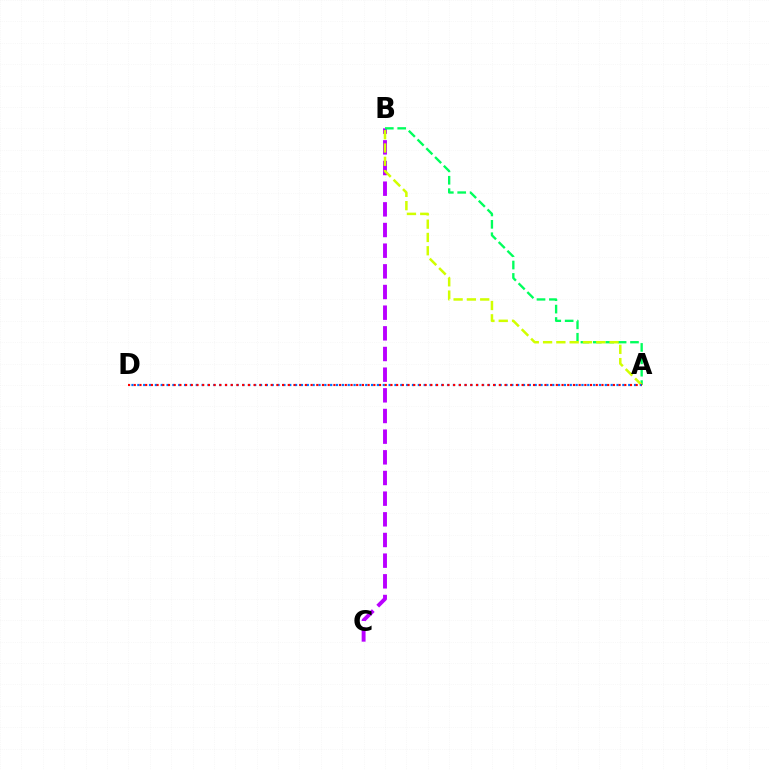{('B', 'C'): [{'color': '#b900ff', 'line_style': 'dashed', 'thickness': 2.81}], ('A', 'B'): [{'color': '#00ff5c', 'line_style': 'dashed', 'thickness': 1.68}, {'color': '#d1ff00', 'line_style': 'dashed', 'thickness': 1.81}], ('A', 'D'): [{'color': '#0074ff', 'line_style': 'dotted', 'thickness': 1.59}, {'color': '#ff0000', 'line_style': 'dotted', 'thickness': 1.55}]}